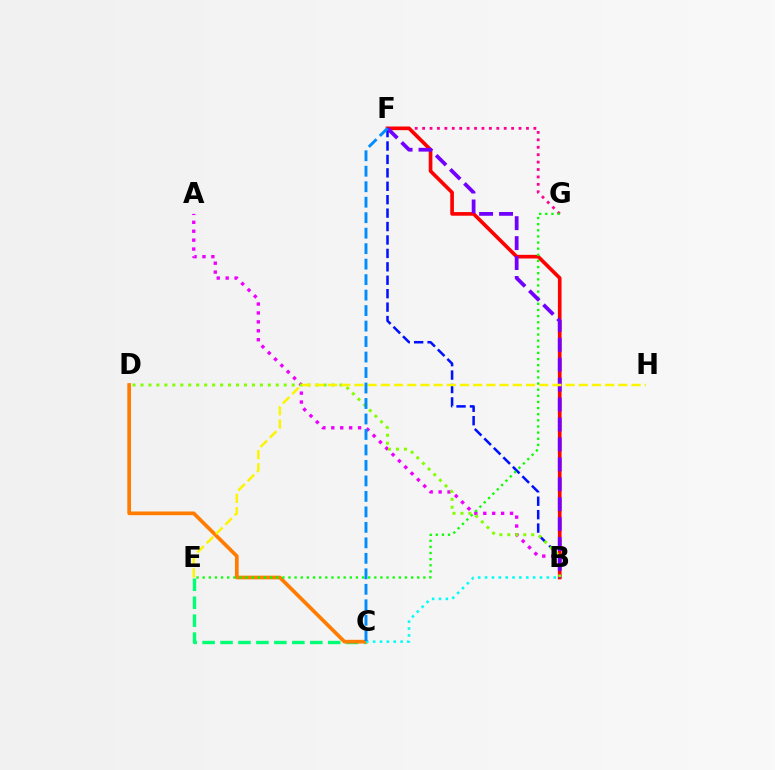{('B', 'F'): [{'color': '#0010ff', 'line_style': 'dashed', 'thickness': 1.82}, {'color': '#ff0000', 'line_style': 'solid', 'thickness': 2.63}, {'color': '#7200ff', 'line_style': 'dashed', 'thickness': 2.71}], ('A', 'B'): [{'color': '#ee00ff', 'line_style': 'dotted', 'thickness': 2.42}], ('C', 'E'): [{'color': '#00ff74', 'line_style': 'dashed', 'thickness': 2.44}], ('F', 'G'): [{'color': '#ff0094', 'line_style': 'dotted', 'thickness': 2.02}], ('C', 'D'): [{'color': '#ff7c00', 'line_style': 'solid', 'thickness': 2.66}], ('B', 'C'): [{'color': '#00fff6', 'line_style': 'dotted', 'thickness': 1.86}], ('E', 'G'): [{'color': '#08ff00', 'line_style': 'dotted', 'thickness': 1.67}], ('B', 'D'): [{'color': '#84ff00', 'line_style': 'dotted', 'thickness': 2.16}], ('E', 'H'): [{'color': '#fcf500', 'line_style': 'dashed', 'thickness': 1.79}], ('C', 'F'): [{'color': '#008cff', 'line_style': 'dashed', 'thickness': 2.1}]}